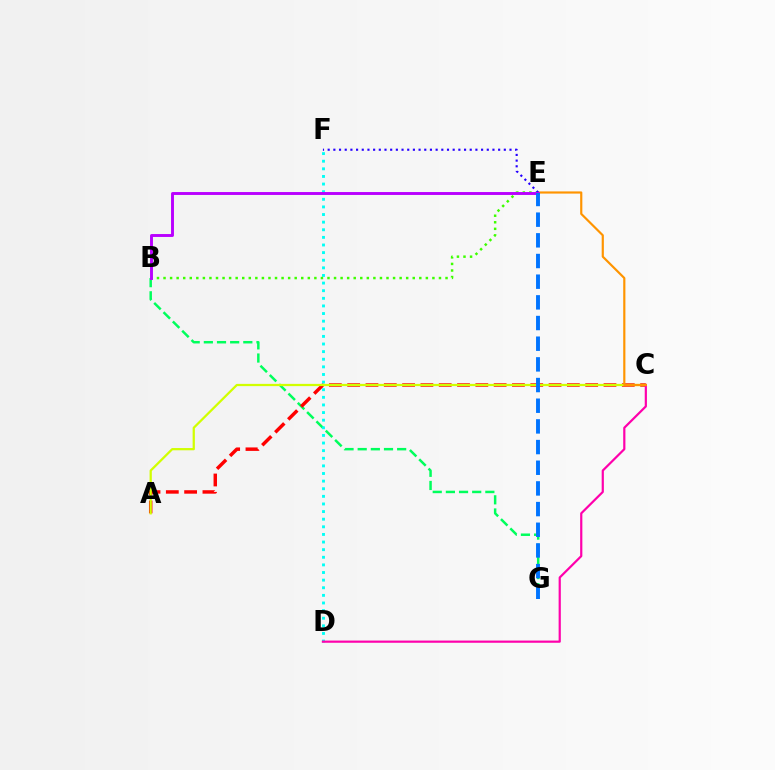{('B', 'G'): [{'color': '#00ff5c', 'line_style': 'dashed', 'thickness': 1.79}], ('A', 'C'): [{'color': '#ff0000', 'line_style': 'dashed', 'thickness': 2.49}, {'color': '#d1ff00', 'line_style': 'solid', 'thickness': 1.62}], ('D', 'F'): [{'color': '#00fff6', 'line_style': 'dotted', 'thickness': 2.07}], ('B', 'E'): [{'color': '#3dff00', 'line_style': 'dotted', 'thickness': 1.78}, {'color': '#b900ff', 'line_style': 'solid', 'thickness': 2.1}], ('C', 'D'): [{'color': '#ff00ac', 'line_style': 'solid', 'thickness': 1.58}], ('C', 'E'): [{'color': '#ff9400', 'line_style': 'solid', 'thickness': 1.57}], ('E', 'F'): [{'color': '#2500ff', 'line_style': 'dotted', 'thickness': 1.54}], ('E', 'G'): [{'color': '#0074ff', 'line_style': 'dashed', 'thickness': 2.81}]}